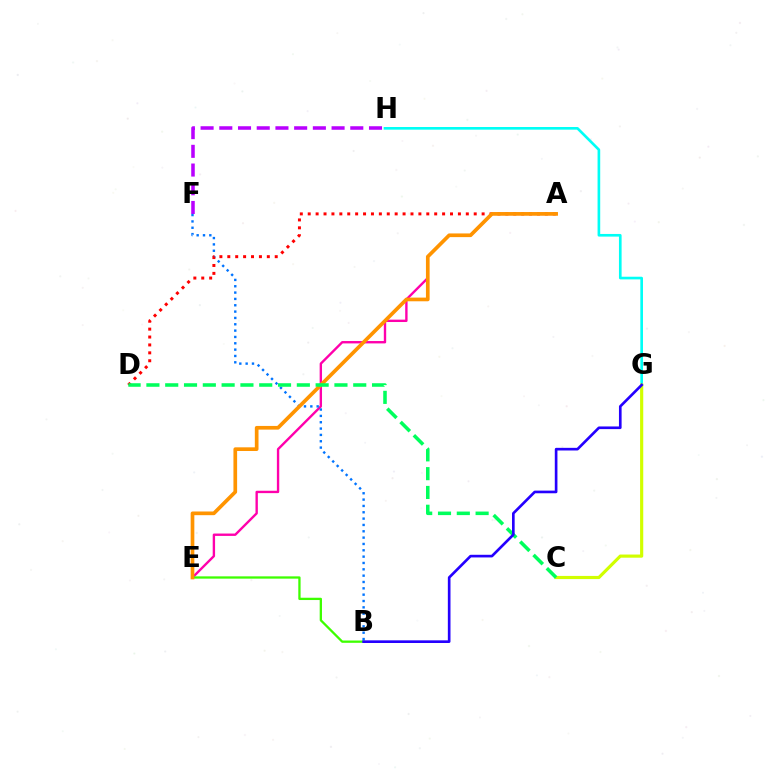{('G', 'H'): [{'color': '#00fff6', 'line_style': 'solid', 'thickness': 1.91}], ('C', 'G'): [{'color': '#d1ff00', 'line_style': 'solid', 'thickness': 2.27}], ('F', 'H'): [{'color': '#b900ff', 'line_style': 'dashed', 'thickness': 2.54}], ('A', 'E'): [{'color': '#ff00ac', 'line_style': 'solid', 'thickness': 1.71}, {'color': '#ff9400', 'line_style': 'solid', 'thickness': 2.65}], ('B', 'E'): [{'color': '#3dff00', 'line_style': 'solid', 'thickness': 1.65}], ('B', 'F'): [{'color': '#0074ff', 'line_style': 'dotted', 'thickness': 1.72}], ('A', 'D'): [{'color': '#ff0000', 'line_style': 'dotted', 'thickness': 2.15}], ('C', 'D'): [{'color': '#00ff5c', 'line_style': 'dashed', 'thickness': 2.55}], ('B', 'G'): [{'color': '#2500ff', 'line_style': 'solid', 'thickness': 1.91}]}